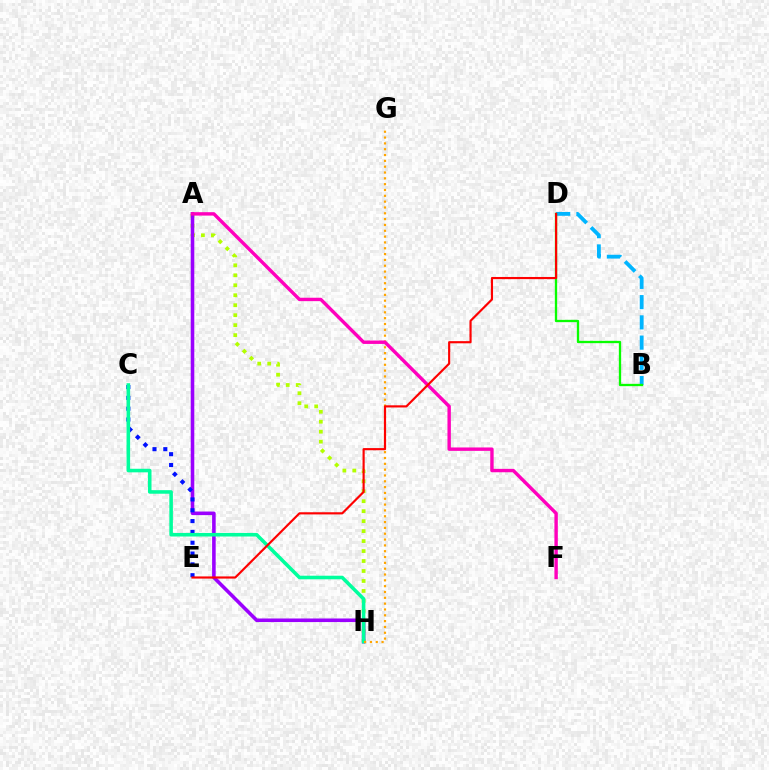{('B', 'D'): [{'color': '#00b5ff', 'line_style': 'dashed', 'thickness': 2.75}, {'color': '#08ff00', 'line_style': 'solid', 'thickness': 1.66}], ('A', 'H'): [{'color': '#b3ff00', 'line_style': 'dotted', 'thickness': 2.71}, {'color': '#9b00ff', 'line_style': 'solid', 'thickness': 2.57}], ('C', 'E'): [{'color': '#0010ff', 'line_style': 'dotted', 'thickness': 2.94}], ('C', 'H'): [{'color': '#00ff9d', 'line_style': 'solid', 'thickness': 2.56}], ('G', 'H'): [{'color': '#ffa500', 'line_style': 'dotted', 'thickness': 1.58}], ('A', 'F'): [{'color': '#ff00bd', 'line_style': 'solid', 'thickness': 2.45}], ('D', 'E'): [{'color': '#ff0000', 'line_style': 'solid', 'thickness': 1.56}]}